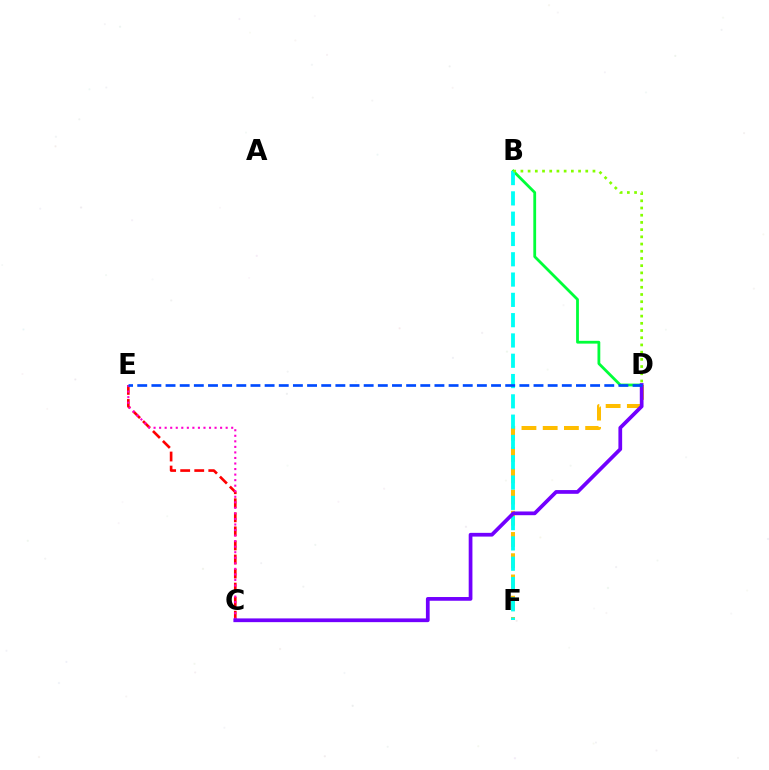{('C', 'E'): [{'color': '#ff0000', 'line_style': 'dashed', 'thickness': 1.91}, {'color': '#ff00cf', 'line_style': 'dotted', 'thickness': 1.51}], ('B', 'D'): [{'color': '#00ff39', 'line_style': 'solid', 'thickness': 2.01}, {'color': '#84ff00', 'line_style': 'dotted', 'thickness': 1.96}], ('D', 'F'): [{'color': '#ffbd00', 'line_style': 'dashed', 'thickness': 2.88}], ('B', 'F'): [{'color': '#00fff6', 'line_style': 'dashed', 'thickness': 2.76}], ('C', 'D'): [{'color': '#7200ff', 'line_style': 'solid', 'thickness': 2.69}], ('D', 'E'): [{'color': '#004bff', 'line_style': 'dashed', 'thickness': 1.92}]}